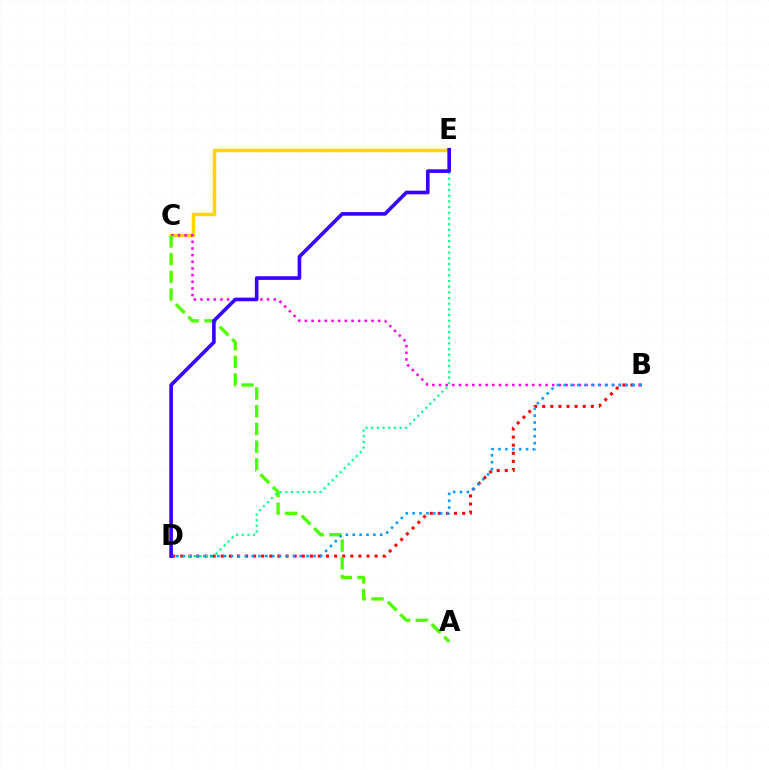{('B', 'D'): [{'color': '#ff0000', 'line_style': 'dotted', 'thickness': 2.2}, {'color': '#009eff', 'line_style': 'dotted', 'thickness': 1.87}], ('C', 'E'): [{'color': '#ffd500', 'line_style': 'solid', 'thickness': 2.51}], ('B', 'C'): [{'color': '#ff00ed', 'line_style': 'dotted', 'thickness': 1.81}], ('A', 'C'): [{'color': '#4fff00', 'line_style': 'dashed', 'thickness': 2.41}], ('D', 'E'): [{'color': '#00ff86', 'line_style': 'dotted', 'thickness': 1.54}, {'color': '#3700ff', 'line_style': 'solid', 'thickness': 2.61}]}